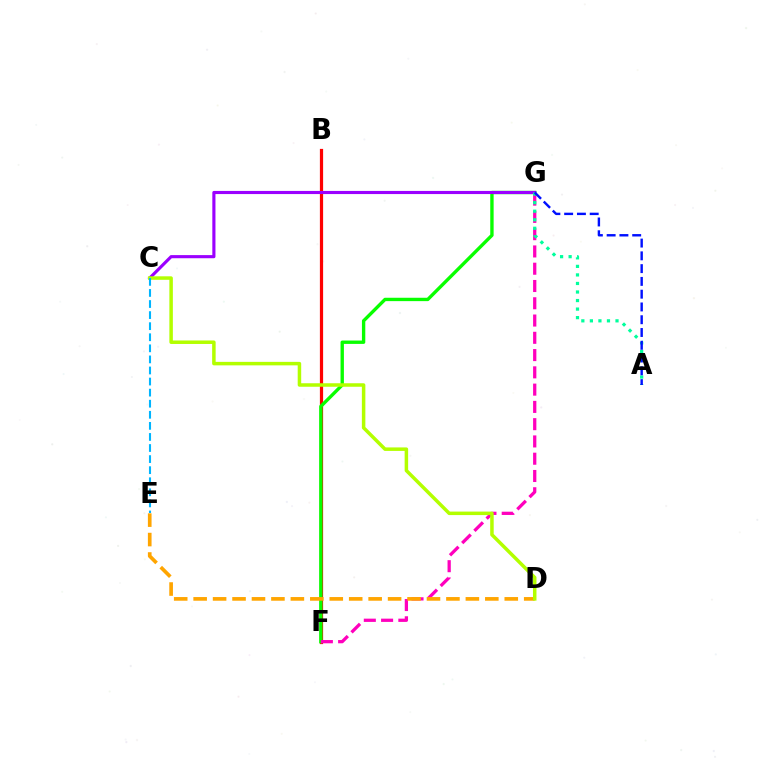{('B', 'F'): [{'color': '#ff0000', 'line_style': 'solid', 'thickness': 2.32}], ('F', 'G'): [{'color': '#08ff00', 'line_style': 'solid', 'thickness': 2.42}, {'color': '#ff00bd', 'line_style': 'dashed', 'thickness': 2.35}], ('C', 'G'): [{'color': '#9b00ff', 'line_style': 'solid', 'thickness': 2.26}], ('D', 'E'): [{'color': '#ffa500', 'line_style': 'dashed', 'thickness': 2.64}], ('C', 'D'): [{'color': '#b3ff00', 'line_style': 'solid', 'thickness': 2.52}], ('C', 'E'): [{'color': '#00b5ff', 'line_style': 'dashed', 'thickness': 1.5}], ('A', 'G'): [{'color': '#00ff9d', 'line_style': 'dotted', 'thickness': 2.32}, {'color': '#0010ff', 'line_style': 'dashed', 'thickness': 1.74}]}